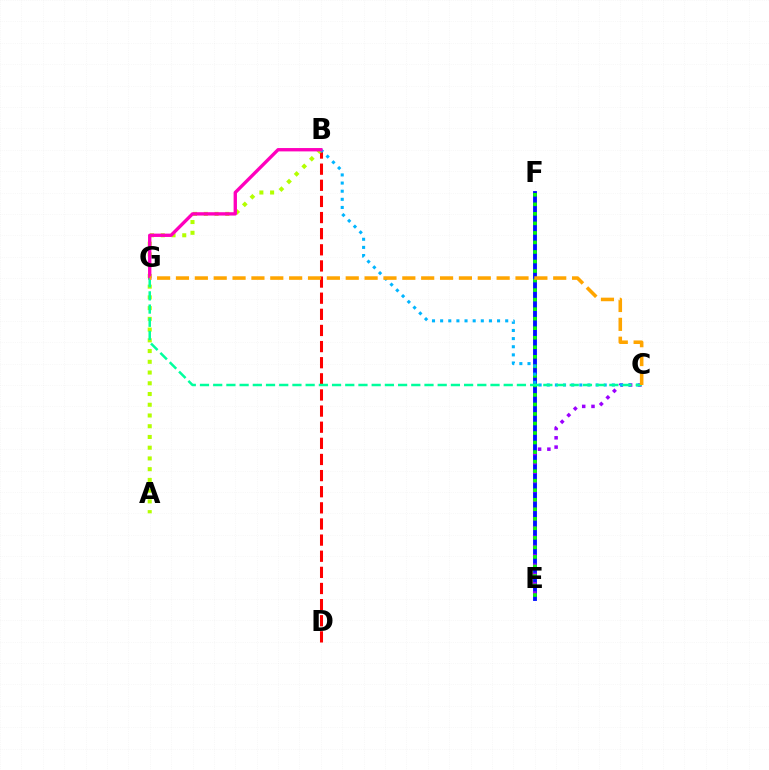{('B', 'D'): [{'color': '#ff0000', 'line_style': 'dashed', 'thickness': 2.19}], ('E', 'F'): [{'color': '#0010ff', 'line_style': 'solid', 'thickness': 2.78}, {'color': '#08ff00', 'line_style': 'dotted', 'thickness': 2.59}], ('C', 'E'): [{'color': '#9b00ff', 'line_style': 'dotted', 'thickness': 2.53}], ('A', 'B'): [{'color': '#b3ff00', 'line_style': 'dotted', 'thickness': 2.92}], ('B', 'C'): [{'color': '#00b5ff', 'line_style': 'dotted', 'thickness': 2.21}], ('B', 'G'): [{'color': '#ff00bd', 'line_style': 'solid', 'thickness': 2.41}], ('C', 'G'): [{'color': '#00ff9d', 'line_style': 'dashed', 'thickness': 1.79}, {'color': '#ffa500', 'line_style': 'dashed', 'thickness': 2.56}]}